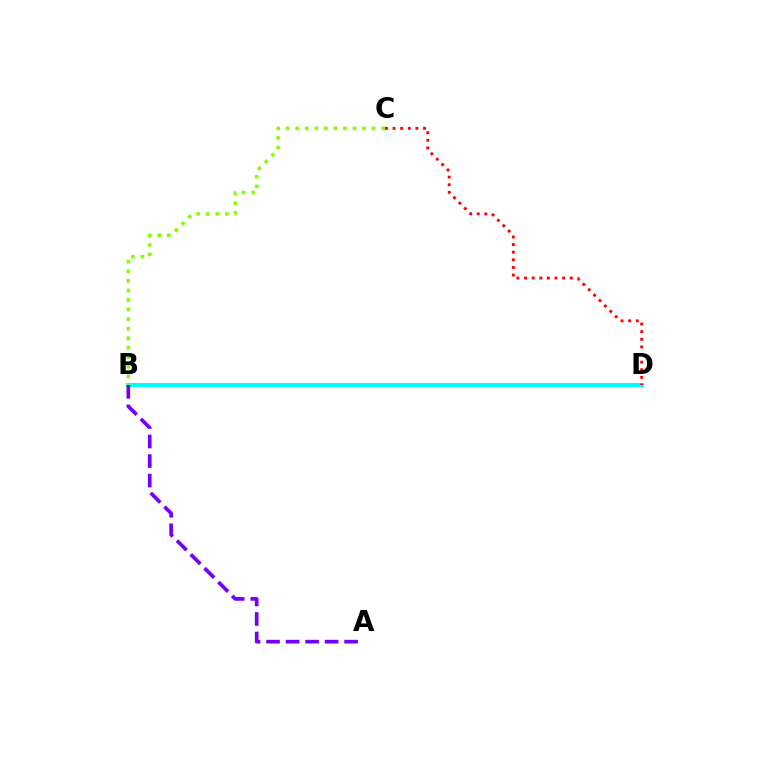{('B', 'D'): [{'color': '#00fff6', 'line_style': 'solid', 'thickness': 2.88}], ('A', 'B'): [{'color': '#7200ff', 'line_style': 'dashed', 'thickness': 2.65}], ('C', 'D'): [{'color': '#ff0000', 'line_style': 'dotted', 'thickness': 2.07}], ('B', 'C'): [{'color': '#84ff00', 'line_style': 'dotted', 'thickness': 2.6}]}